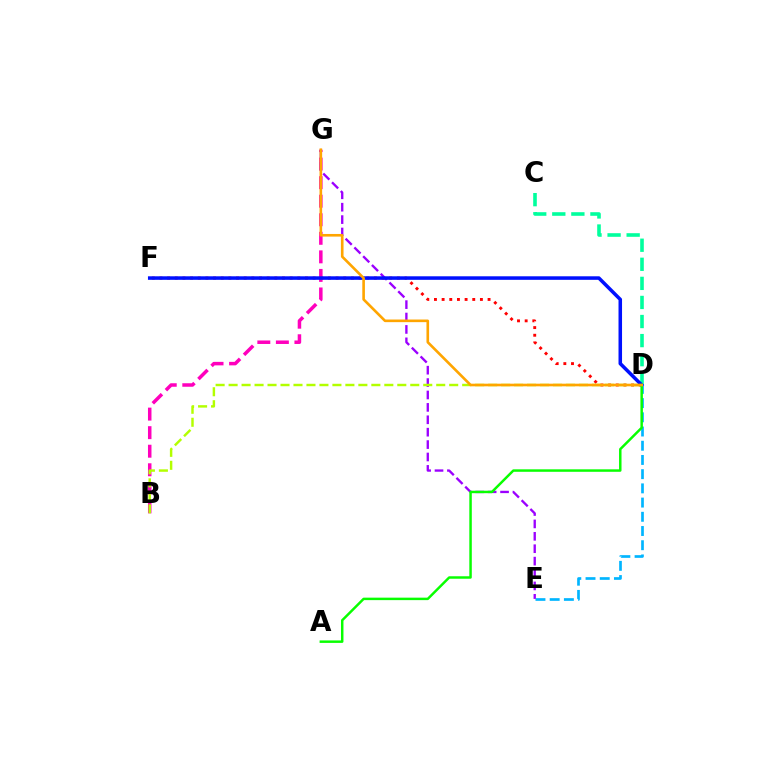{('C', 'D'): [{'color': '#00ff9d', 'line_style': 'dashed', 'thickness': 2.59}], ('D', 'F'): [{'color': '#ff0000', 'line_style': 'dotted', 'thickness': 2.08}, {'color': '#0010ff', 'line_style': 'solid', 'thickness': 2.54}], ('D', 'E'): [{'color': '#00b5ff', 'line_style': 'dashed', 'thickness': 1.93}], ('B', 'G'): [{'color': '#ff00bd', 'line_style': 'dashed', 'thickness': 2.52}], ('E', 'G'): [{'color': '#9b00ff', 'line_style': 'dashed', 'thickness': 1.68}], ('B', 'D'): [{'color': '#b3ff00', 'line_style': 'dashed', 'thickness': 1.76}], ('A', 'D'): [{'color': '#08ff00', 'line_style': 'solid', 'thickness': 1.78}], ('D', 'G'): [{'color': '#ffa500', 'line_style': 'solid', 'thickness': 1.89}]}